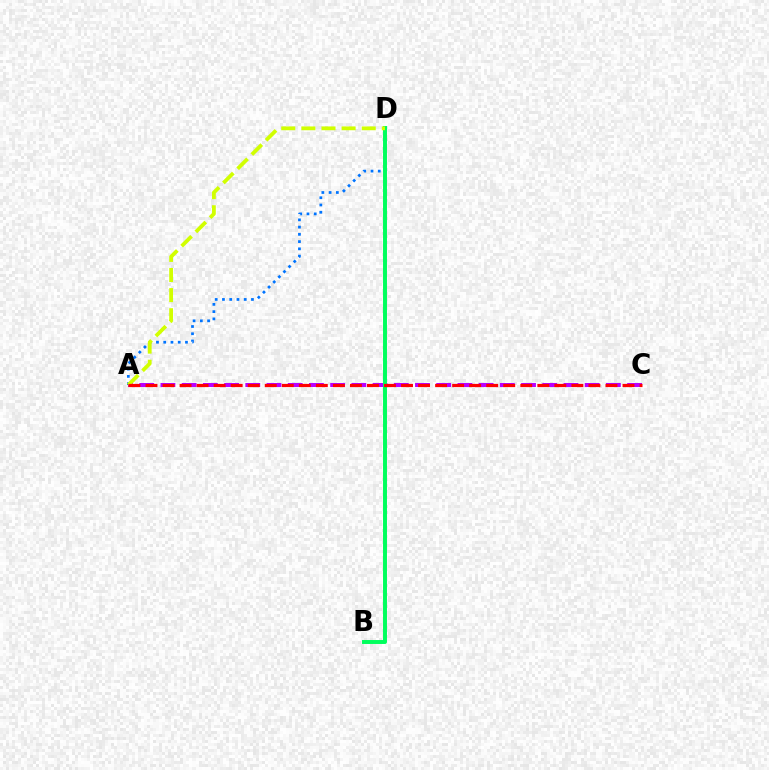{('A', 'C'): [{'color': '#b900ff', 'line_style': 'dashed', 'thickness': 2.88}, {'color': '#ff0000', 'line_style': 'dashed', 'thickness': 2.31}], ('A', 'D'): [{'color': '#0074ff', 'line_style': 'dotted', 'thickness': 1.97}, {'color': '#d1ff00', 'line_style': 'dashed', 'thickness': 2.73}], ('B', 'D'): [{'color': '#00ff5c', 'line_style': 'solid', 'thickness': 2.84}]}